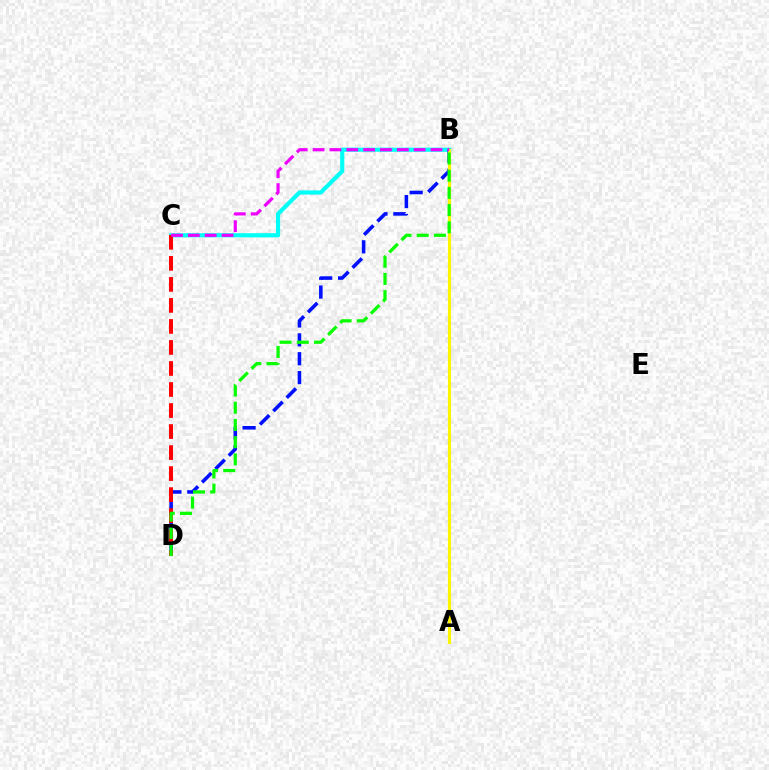{('B', 'C'): [{'color': '#00fff6', 'line_style': 'solid', 'thickness': 2.99}, {'color': '#ee00ff', 'line_style': 'dashed', 'thickness': 2.29}], ('B', 'D'): [{'color': '#0010ff', 'line_style': 'dashed', 'thickness': 2.56}, {'color': '#08ff00', 'line_style': 'dashed', 'thickness': 2.34}], ('C', 'D'): [{'color': '#ff0000', 'line_style': 'dashed', 'thickness': 2.86}], ('A', 'B'): [{'color': '#fcf500', 'line_style': 'solid', 'thickness': 2.27}]}